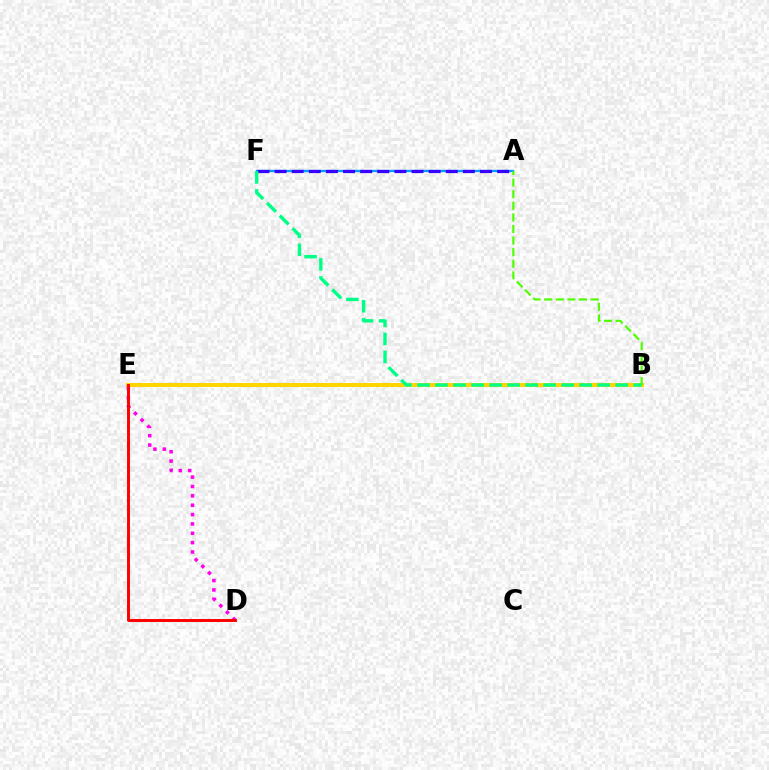{('A', 'F'): [{'color': '#009eff', 'line_style': 'solid', 'thickness': 1.68}, {'color': '#3700ff', 'line_style': 'dashed', 'thickness': 2.33}], ('B', 'E'): [{'color': '#ffd500', 'line_style': 'solid', 'thickness': 2.87}], ('A', 'B'): [{'color': '#4fff00', 'line_style': 'dashed', 'thickness': 1.58}], ('D', 'E'): [{'color': '#ff00ed', 'line_style': 'dotted', 'thickness': 2.54}, {'color': '#ff0000', 'line_style': 'solid', 'thickness': 2.12}], ('B', 'F'): [{'color': '#00ff86', 'line_style': 'dashed', 'thickness': 2.45}]}